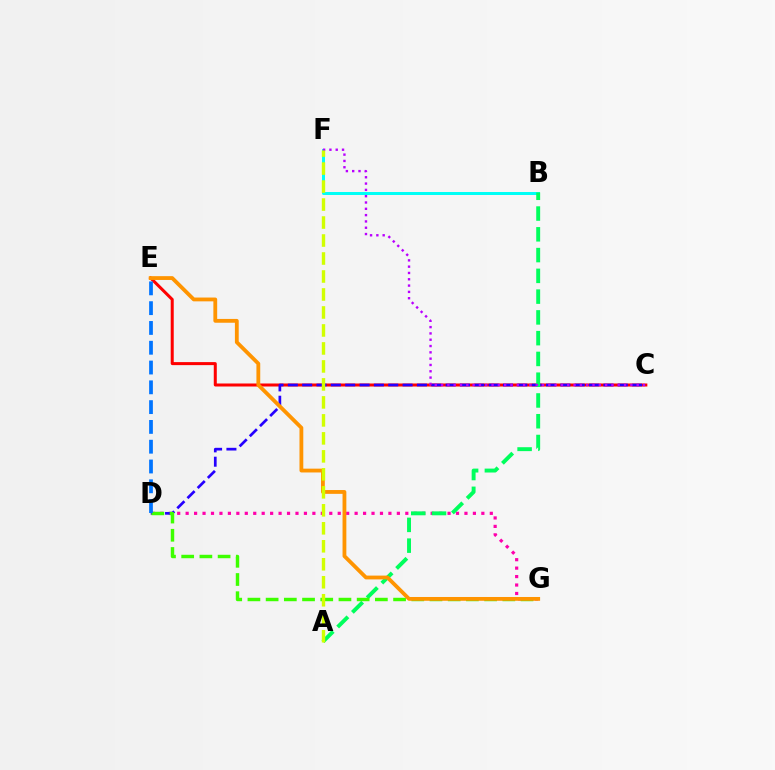{('D', 'G'): [{'color': '#ff00ac', 'line_style': 'dotted', 'thickness': 2.3}, {'color': '#3dff00', 'line_style': 'dashed', 'thickness': 2.47}], ('C', 'E'): [{'color': '#ff0000', 'line_style': 'solid', 'thickness': 2.17}], ('B', 'F'): [{'color': '#00fff6', 'line_style': 'solid', 'thickness': 2.16}], ('C', 'D'): [{'color': '#2500ff', 'line_style': 'dashed', 'thickness': 1.95}], ('A', 'B'): [{'color': '#00ff5c', 'line_style': 'dashed', 'thickness': 2.82}], ('C', 'F'): [{'color': '#b900ff', 'line_style': 'dotted', 'thickness': 1.71}], ('E', 'G'): [{'color': '#ff9400', 'line_style': 'solid', 'thickness': 2.74}], ('D', 'E'): [{'color': '#0074ff', 'line_style': 'dashed', 'thickness': 2.69}], ('A', 'F'): [{'color': '#d1ff00', 'line_style': 'dashed', 'thickness': 2.44}]}